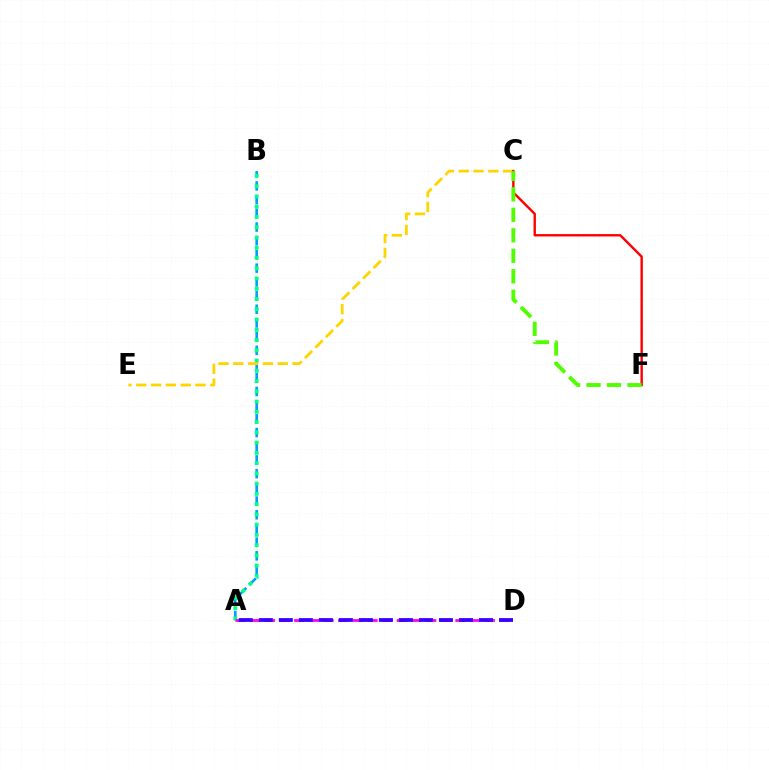{('A', 'B'): [{'color': '#009eff', 'line_style': 'dashed', 'thickness': 1.86}, {'color': '#00ff86', 'line_style': 'dotted', 'thickness': 2.79}], ('C', 'E'): [{'color': '#ffd500', 'line_style': 'dashed', 'thickness': 2.01}], ('C', 'F'): [{'color': '#ff0000', 'line_style': 'solid', 'thickness': 1.73}, {'color': '#4fff00', 'line_style': 'dashed', 'thickness': 2.78}], ('A', 'D'): [{'color': '#ff00ed', 'line_style': 'dashed', 'thickness': 1.99}, {'color': '#3700ff', 'line_style': 'dashed', 'thickness': 2.72}]}